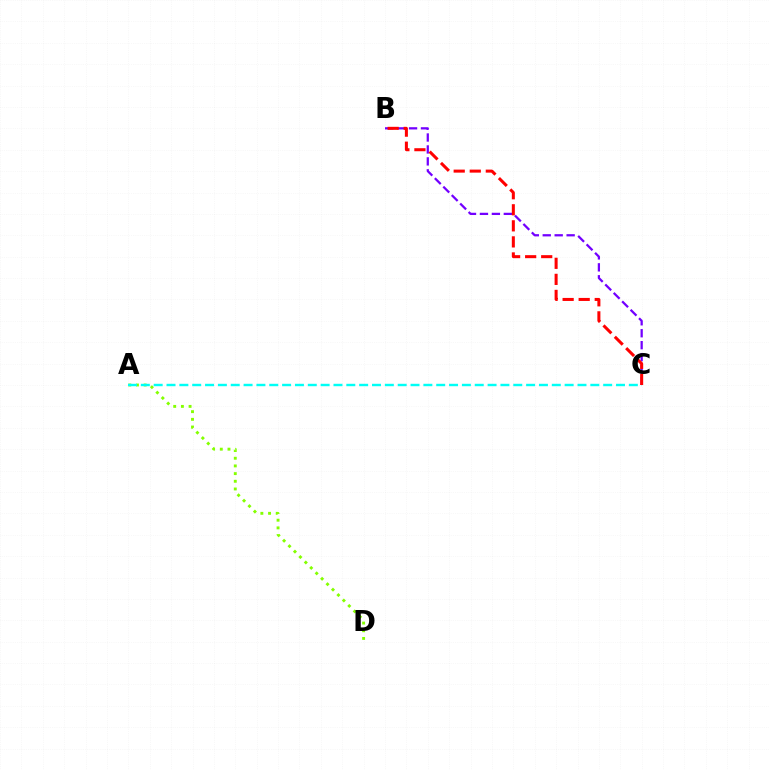{('B', 'C'): [{'color': '#7200ff', 'line_style': 'dashed', 'thickness': 1.62}, {'color': '#ff0000', 'line_style': 'dashed', 'thickness': 2.18}], ('A', 'D'): [{'color': '#84ff00', 'line_style': 'dotted', 'thickness': 2.09}], ('A', 'C'): [{'color': '#00fff6', 'line_style': 'dashed', 'thickness': 1.74}]}